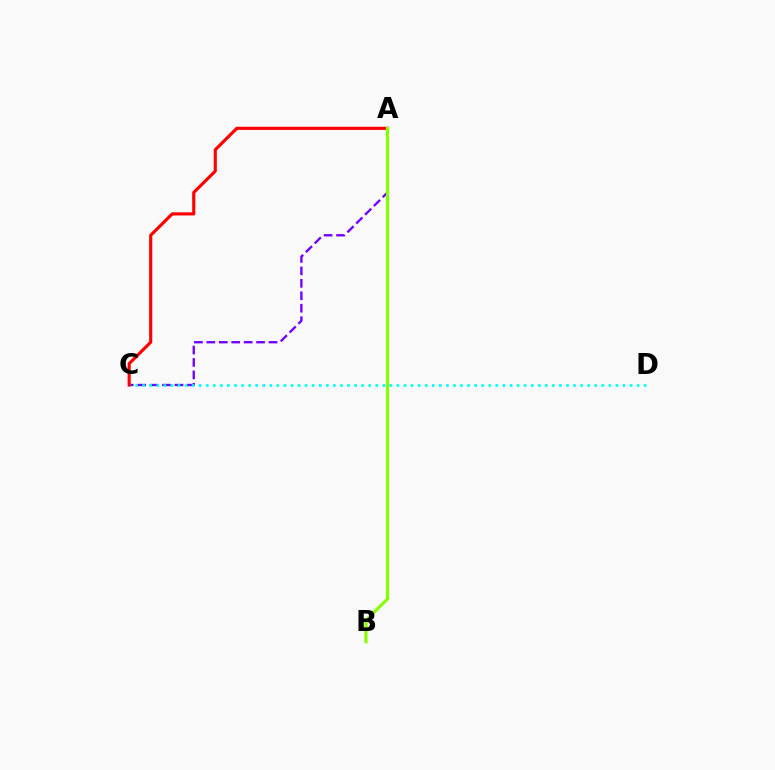{('A', 'C'): [{'color': '#7200ff', 'line_style': 'dashed', 'thickness': 1.69}, {'color': '#ff0000', 'line_style': 'solid', 'thickness': 2.26}], ('C', 'D'): [{'color': '#00fff6', 'line_style': 'dotted', 'thickness': 1.92}], ('A', 'B'): [{'color': '#84ff00', 'line_style': 'solid', 'thickness': 2.26}]}